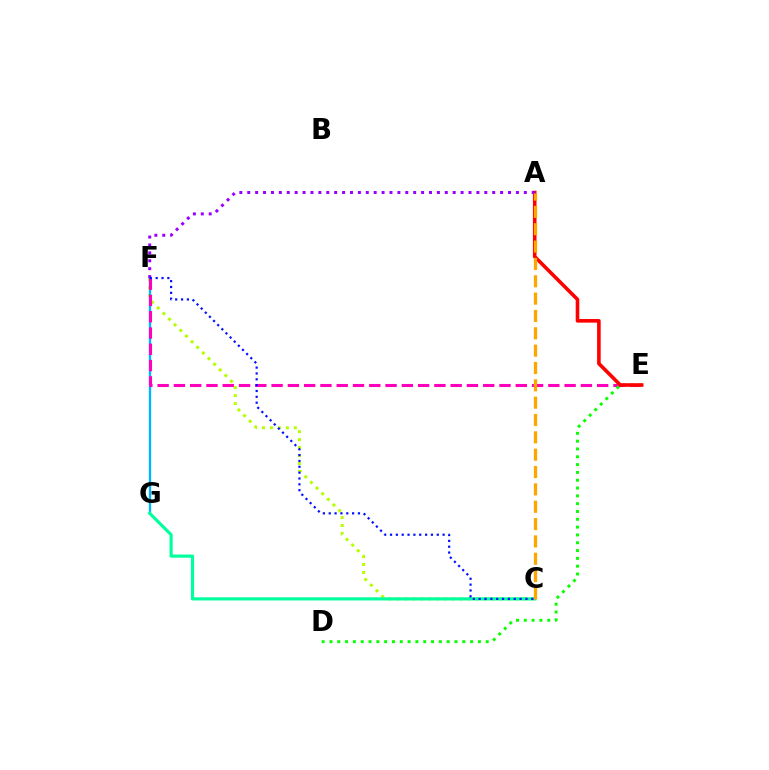{('C', 'F'): [{'color': '#b3ff00', 'line_style': 'dotted', 'thickness': 2.17}, {'color': '#0010ff', 'line_style': 'dotted', 'thickness': 1.59}], ('F', 'G'): [{'color': '#00b5ff', 'line_style': 'solid', 'thickness': 1.69}], ('C', 'G'): [{'color': '#00ff9d', 'line_style': 'solid', 'thickness': 2.27}], ('E', 'F'): [{'color': '#ff00bd', 'line_style': 'dashed', 'thickness': 2.21}], ('D', 'E'): [{'color': '#08ff00', 'line_style': 'dotted', 'thickness': 2.12}], ('A', 'E'): [{'color': '#ff0000', 'line_style': 'solid', 'thickness': 2.59}], ('A', 'F'): [{'color': '#9b00ff', 'line_style': 'dotted', 'thickness': 2.15}], ('A', 'C'): [{'color': '#ffa500', 'line_style': 'dashed', 'thickness': 2.36}]}